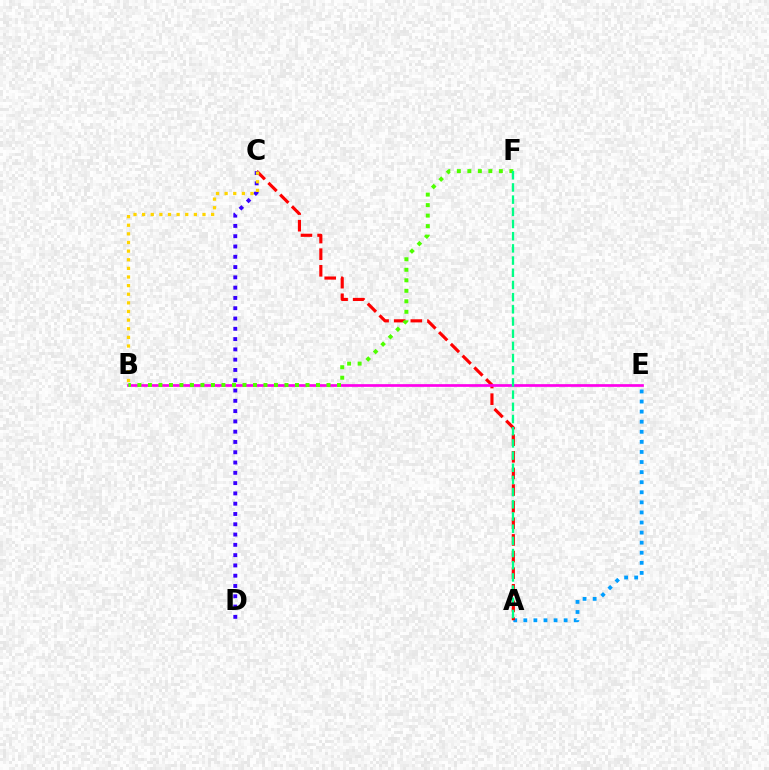{('A', 'E'): [{'color': '#009eff', 'line_style': 'dotted', 'thickness': 2.74}], ('A', 'C'): [{'color': '#ff0000', 'line_style': 'dashed', 'thickness': 2.26}], ('B', 'E'): [{'color': '#ff00ed', 'line_style': 'solid', 'thickness': 1.95}], ('C', 'D'): [{'color': '#3700ff', 'line_style': 'dotted', 'thickness': 2.8}], ('B', 'F'): [{'color': '#4fff00', 'line_style': 'dotted', 'thickness': 2.85}], ('A', 'F'): [{'color': '#00ff86', 'line_style': 'dashed', 'thickness': 1.66}], ('B', 'C'): [{'color': '#ffd500', 'line_style': 'dotted', 'thickness': 2.34}]}